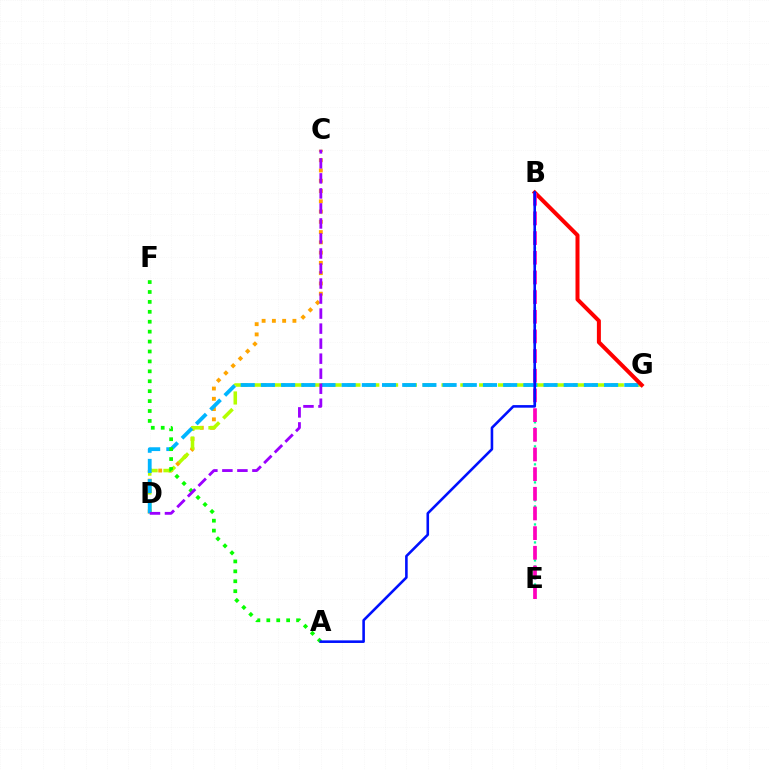{('C', 'D'): [{'color': '#ffa500', 'line_style': 'dotted', 'thickness': 2.79}, {'color': '#9b00ff', 'line_style': 'dashed', 'thickness': 2.04}], ('B', 'E'): [{'color': '#00ff9d', 'line_style': 'dotted', 'thickness': 1.63}, {'color': '#ff00bd', 'line_style': 'dashed', 'thickness': 2.67}], ('D', 'G'): [{'color': '#b3ff00', 'line_style': 'dashed', 'thickness': 2.56}, {'color': '#00b5ff', 'line_style': 'dashed', 'thickness': 2.74}], ('A', 'F'): [{'color': '#08ff00', 'line_style': 'dotted', 'thickness': 2.7}], ('B', 'G'): [{'color': '#ff0000', 'line_style': 'solid', 'thickness': 2.88}], ('A', 'B'): [{'color': '#0010ff', 'line_style': 'solid', 'thickness': 1.86}]}